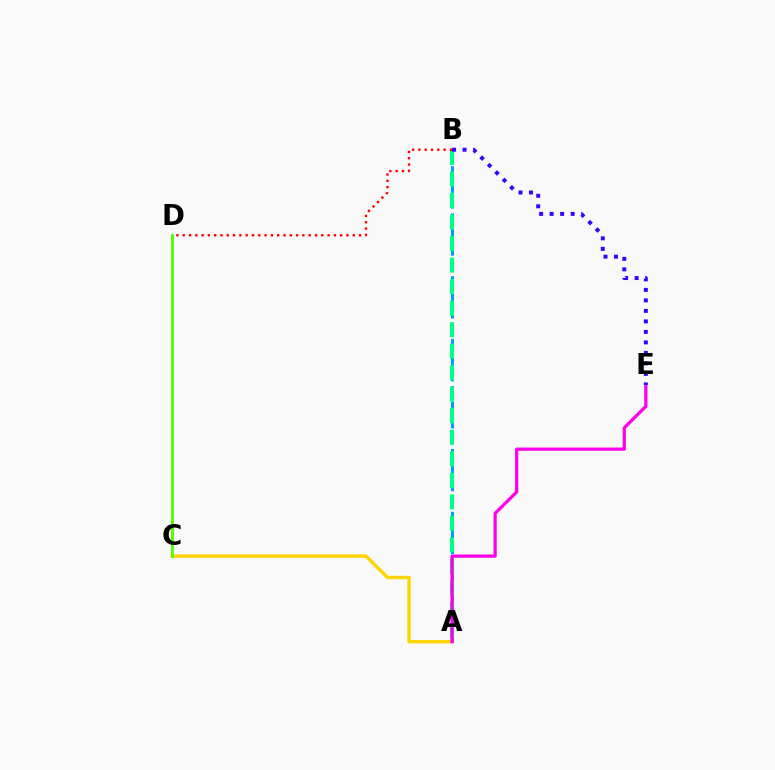{('A', 'C'): [{'color': '#ffd500', 'line_style': 'solid', 'thickness': 2.45}], ('A', 'B'): [{'color': '#009eff', 'line_style': 'dashed', 'thickness': 2.13}, {'color': '#00ff86', 'line_style': 'dashed', 'thickness': 2.92}], ('A', 'E'): [{'color': '#ff00ed', 'line_style': 'solid', 'thickness': 2.33}], ('B', 'D'): [{'color': '#ff0000', 'line_style': 'dotted', 'thickness': 1.71}], ('B', 'E'): [{'color': '#3700ff', 'line_style': 'dotted', 'thickness': 2.85}], ('C', 'D'): [{'color': '#4fff00', 'line_style': 'solid', 'thickness': 2.09}]}